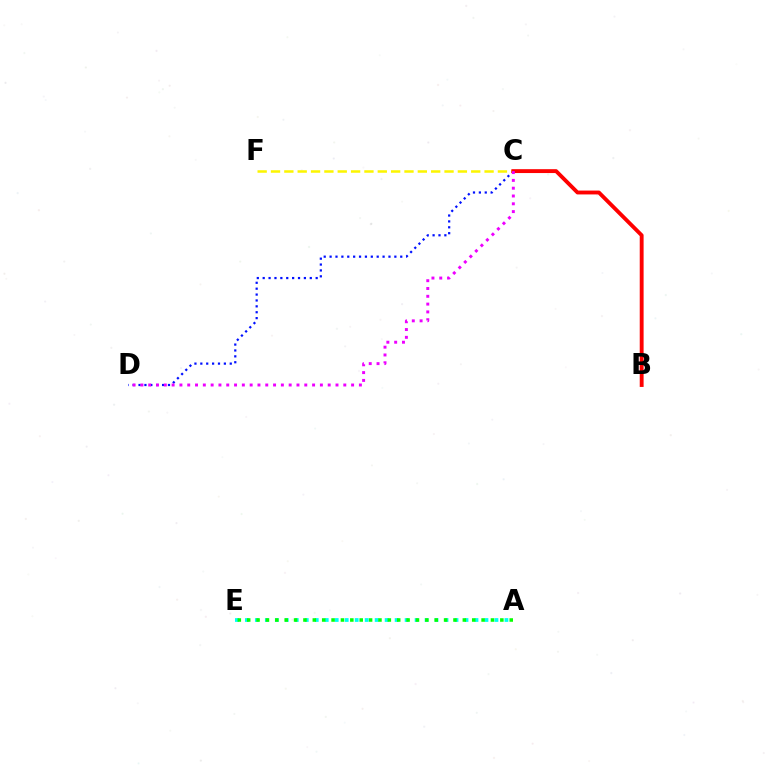{('C', 'D'): [{'color': '#0010ff', 'line_style': 'dotted', 'thickness': 1.6}, {'color': '#ee00ff', 'line_style': 'dotted', 'thickness': 2.12}], ('A', 'E'): [{'color': '#00fff6', 'line_style': 'dotted', 'thickness': 2.71}, {'color': '#08ff00', 'line_style': 'dotted', 'thickness': 2.55}], ('C', 'F'): [{'color': '#fcf500', 'line_style': 'dashed', 'thickness': 1.81}], ('B', 'C'): [{'color': '#ff0000', 'line_style': 'solid', 'thickness': 2.79}]}